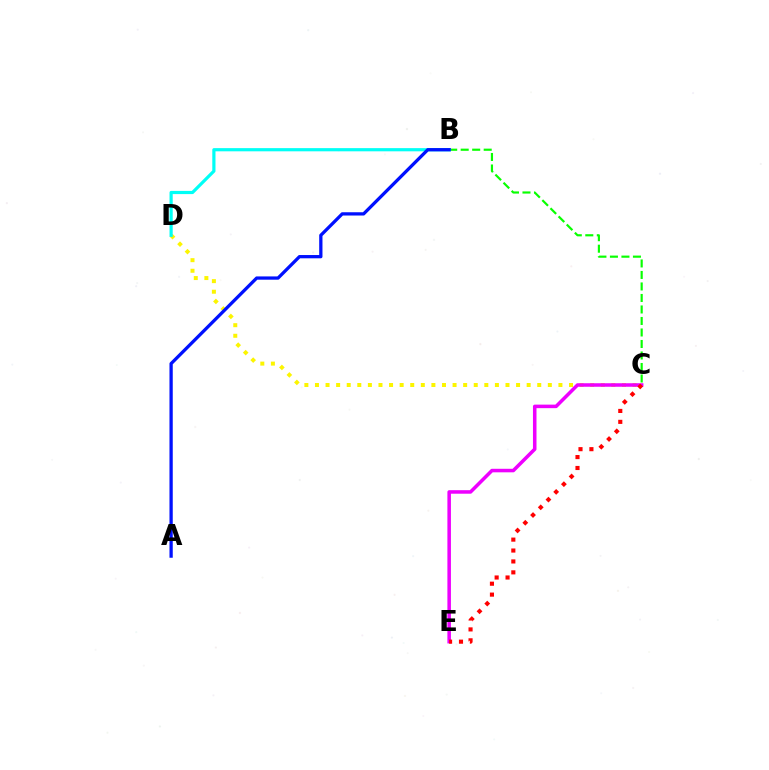{('B', 'C'): [{'color': '#08ff00', 'line_style': 'dashed', 'thickness': 1.56}], ('C', 'D'): [{'color': '#fcf500', 'line_style': 'dotted', 'thickness': 2.88}], ('B', 'D'): [{'color': '#00fff6', 'line_style': 'solid', 'thickness': 2.3}], ('A', 'B'): [{'color': '#0010ff', 'line_style': 'solid', 'thickness': 2.36}], ('C', 'E'): [{'color': '#ee00ff', 'line_style': 'solid', 'thickness': 2.54}, {'color': '#ff0000', 'line_style': 'dotted', 'thickness': 2.96}]}